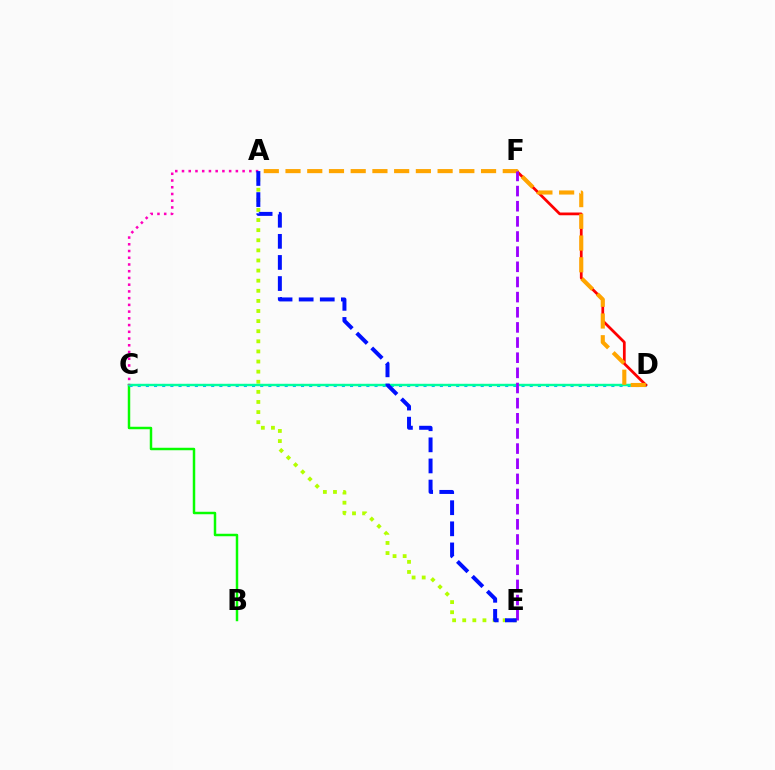{('A', 'E'): [{'color': '#b3ff00', 'line_style': 'dotted', 'thickness': 2.75}, {'color': '#0010ff', 'line_style': 'dashed', 'thickness': 2.87}], ('B', 'C'): [{'color': '#08ff00', 'line_style': 'solid', 'thickness': 1.79}], ('C', 'D'): [{'color': '#00b5ff', 'line_style': 'dotted', 'thickness': 2.22}, {'color': '#00ff9d', 'line_style': 'solid', 'thickness': 1.73}], ('D', 'F'): [{'color': '#ff0000', 'line_style': 'solid', 'thickness': 1.98}], ('A', 'C'): [{'color': '#ff00bd', 'line_style': 'dotted', 'thickness': 1.83}], ('A', 'D'): [{'color': '#ffa500', 'line_style': 'dashed', 'thickness': 2.95}], ('E', 'F'): [{'color': '#9b00ff', 'line_style': 'dashed', 'thickness': 2.06}]}